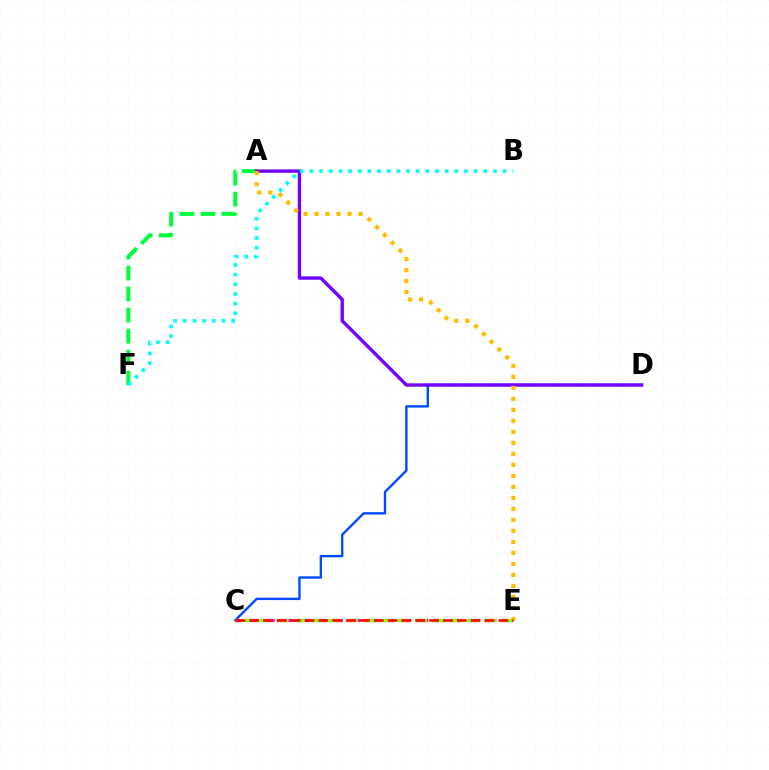{('C', 'E'): [{'color': '#ff00cf', 'line_style': 'dashed', 'thickness': 2.32}, {'color': '#84ff00', 'line_style': 'dashed', 'thickness': 2.35}, {'color': '#ff0000', 'line_style': 'dashed', 'thickness': 1.88}], ('C', 'D'): [{'color': '#004bff', 'line_style': 'solid', 'thickness': 1.71}], ('A', 'F'): [{'color': '#00ff39', 'line_style': 'dashed', 'thickness': 2.86}], ('A', 'D'): [{'color': '#7200ff', 'line_style': 'solid', 'thickness': 2.43}], ('A', 'E'): [{'color': '#ffbd00', 'line_style': 'dotted', 'thickness': 2.99}], ('B', 'F'): [{'color': '#00fff6', 'line_style': 'dotted', 'thickness': 2.63}]}